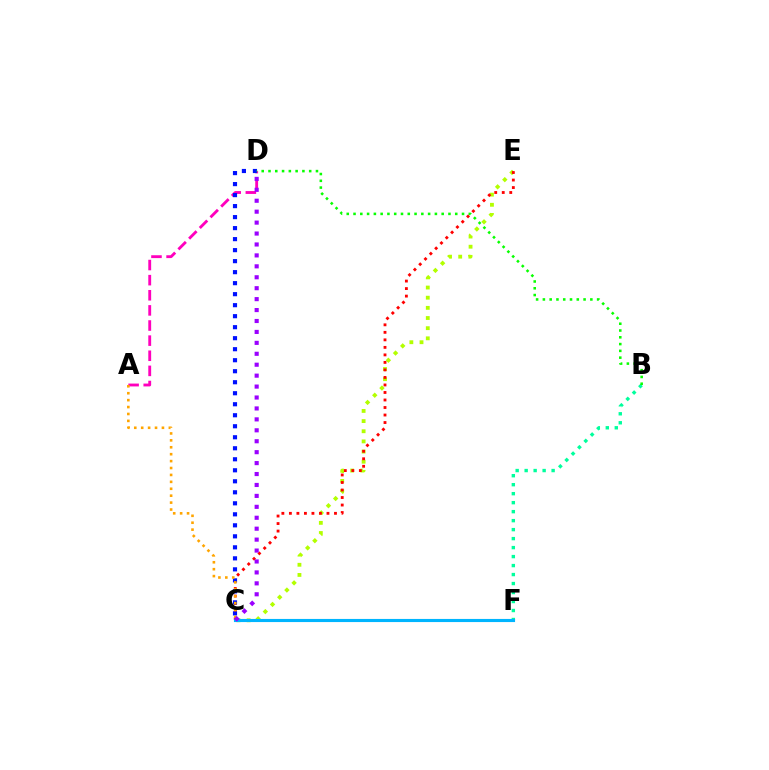{('B', 'F'): [{'color': '#00ff9d', 'line_style': 'dotted', 'thickness': 2.44}], ('A', 'D'): [{'color': '#ff00bd', 'line_style': 'dashed', 'thickness': 2.05}], ('C', 'E'): [{'color': '#b3ff00', 'line_style': 'dotted', 'thickness': 2.76}, {'color': '#ff0000', 'line_style': 'dotted', 'thickness': 2.04}], ('C', 'D'): [{'color': '#0010ff', 'line_style': 'dotted', 'thickness': 2.99}, {'color': '#9b00ff', 'line_style': 'dotted', 'thickness': 2.97}], ('B', 'D'): [{'color': '#08ff00', 'line_style': 'dotted', 'thickness': 1.84}], ('C', 'F'): [{'color': '#00b5ff', 'line_style': 'solid', 'thickness': 2.25}], ('A', 'C'): [{'color': '#ffa500', 'line_style': 'dotted', 'thickness': 1.88}]}